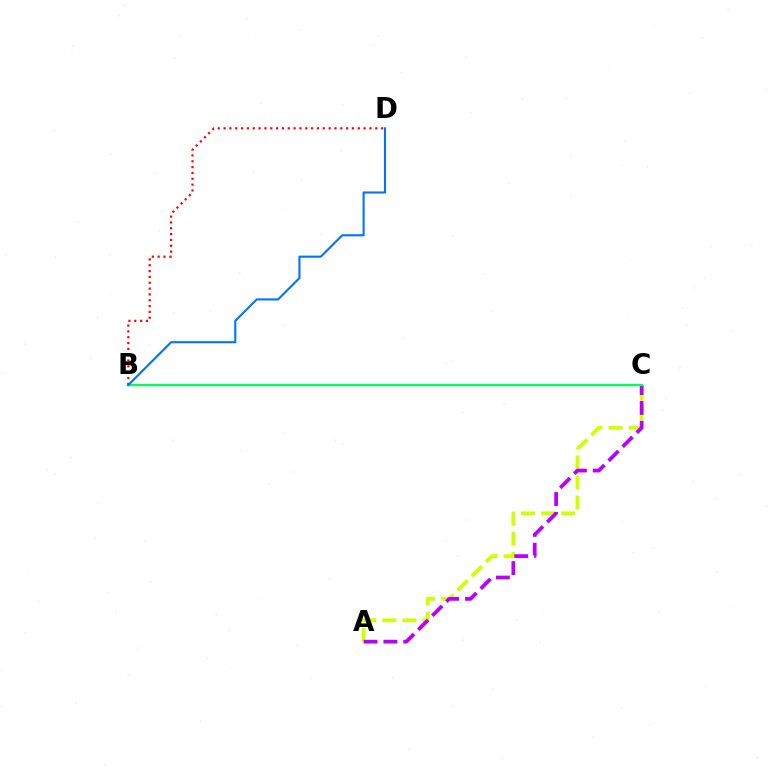{('A', 'C'): [{'color': '#d1ff00', 'line_style': 'dashed', 'thickness': 2.72}, {'color': '#b900ff', 'line_style': 'dashed', 'thickness': 2.7}], ('B', 'C'): [{'color': '#00ff5c', 'line_style': 'solid', 'thickness': 1.67}], ('B', 'D'): [{'color': '#ff0000', 'line_style': 'dotted', 'thickness': 1.59}, {'color': '#0074ff', 'line_style': 'solid', 'thickness': 1.52}]}